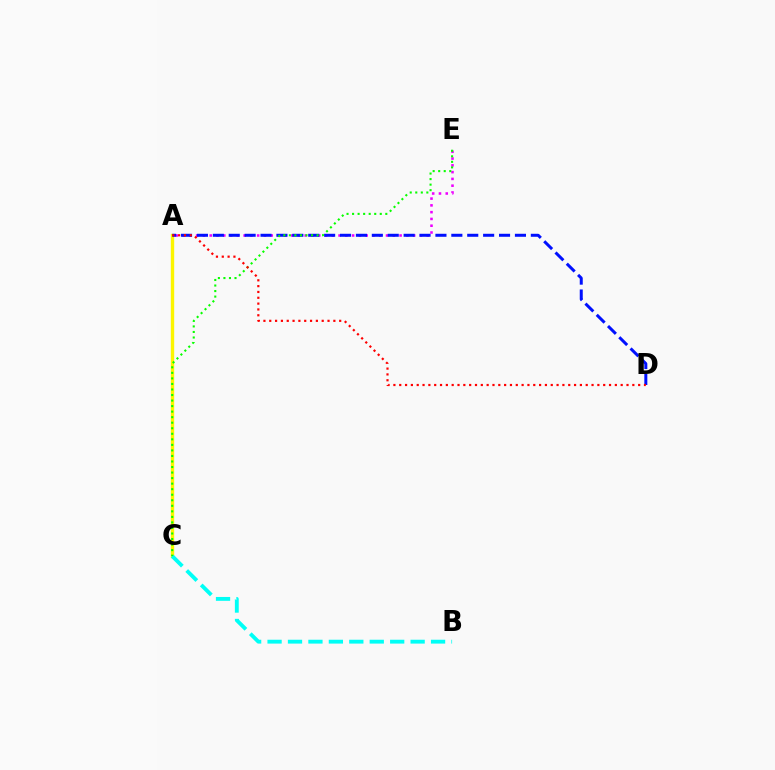{('A', 'C'): [{'color': '#fcf500', 'line_style': 'solid', 'thickness': 2.44}], ('A', 'E'): [{'color': '#ee00ff', 'line_style': 'dotted', 'thickness': 1.84}], ('A', 'D'): [{'color': '#0010ff', 'line_style': 'dashed', 'thickness': 2.16}, {'color': '#ff0000', 'line_style': 'dotted', 'thickness': 1.58}], ('B', 'C'): [{'color': '#00fff6', 'line_style': 'dashed', 'thickness': 2.78}], ('C', 'E'): [{'color': '#08ff00', 'line_style': 'dotted', 'thickness': 1.51}]}